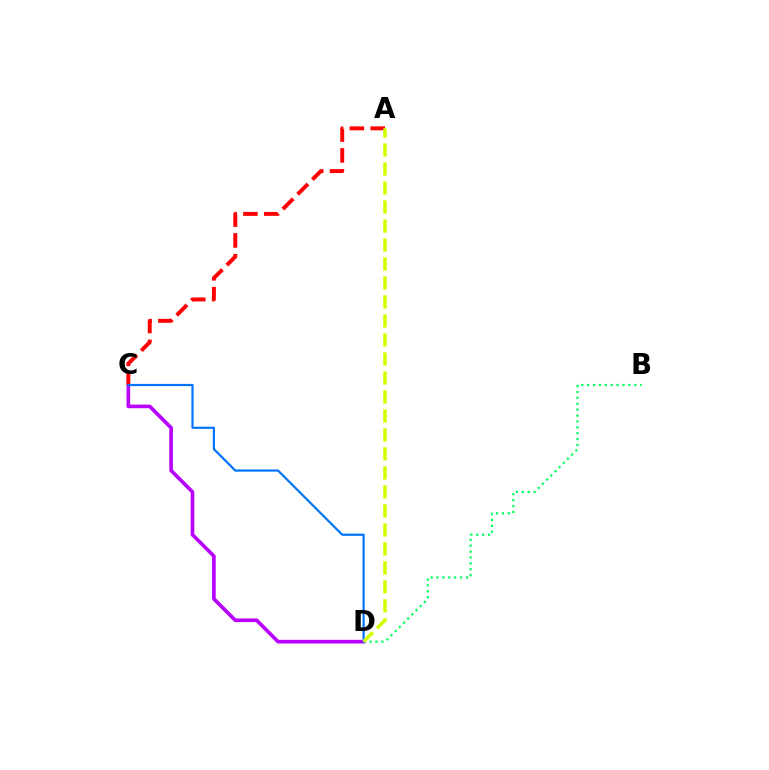{('B', 'D'): [{'color': '#00ff5c', 'line_style': 'dotted', 'thickness': 1.6}], ('C', 'D'): [{'color': '#b900ff', 'line_style': 'solid', 'thickness': 2.62}, {'color': '#0074ff', 'line_style': 'solid', 'thickness': 1.58}], ('A', 'C'): [{'color': '#ff0000', 'line_style': 'dashed', 'thickness': 2.83}], ('A', 'D'): [{'color': '#d1ff00', 'line_style': 'dashed', 'thickness': 2.58}]}